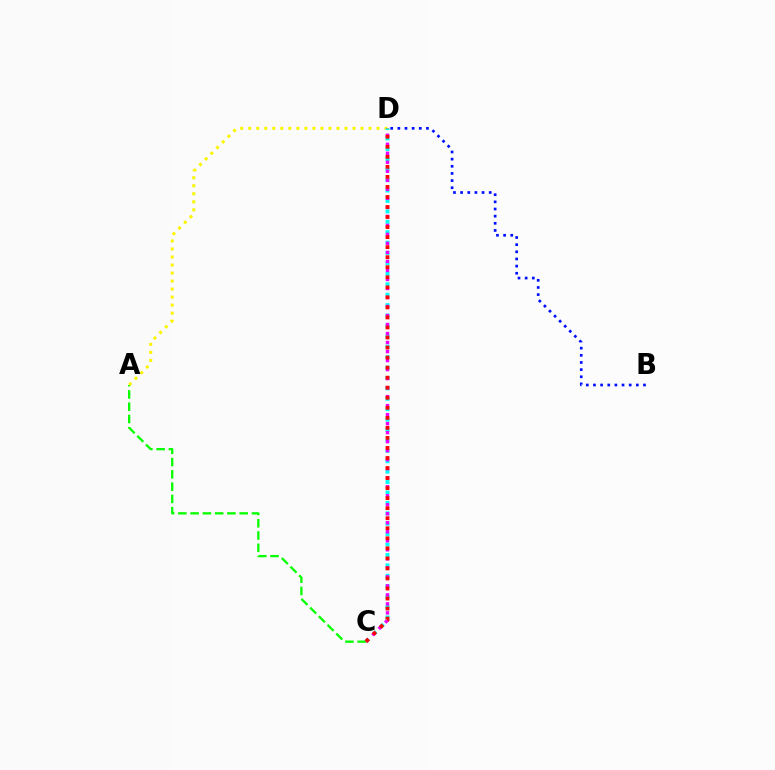{('A', 'C'): [{'color': '#08ff00', 'line_style': 'dashed', 'thickness': 1.67}], ('A', 'D'): [{'color': '#fcf500', 'line_style': 'dotted', 'thickness': 2.18}], ('C', 'D'): [{'color': '#00fff6', 'line_style': 'dotted', 'thickness': 2.83}, {'color': '#ee00ff', 'line_style': 'dotted', 'thickness': 2.45}, {'color': '#ff0000', 'line_style': 'dotted', 'thickness': 2.73}], ('B', 'D'): [{'color': '#0010ff', 'line_style': 'dotted', 'thickness': 1.94}]}